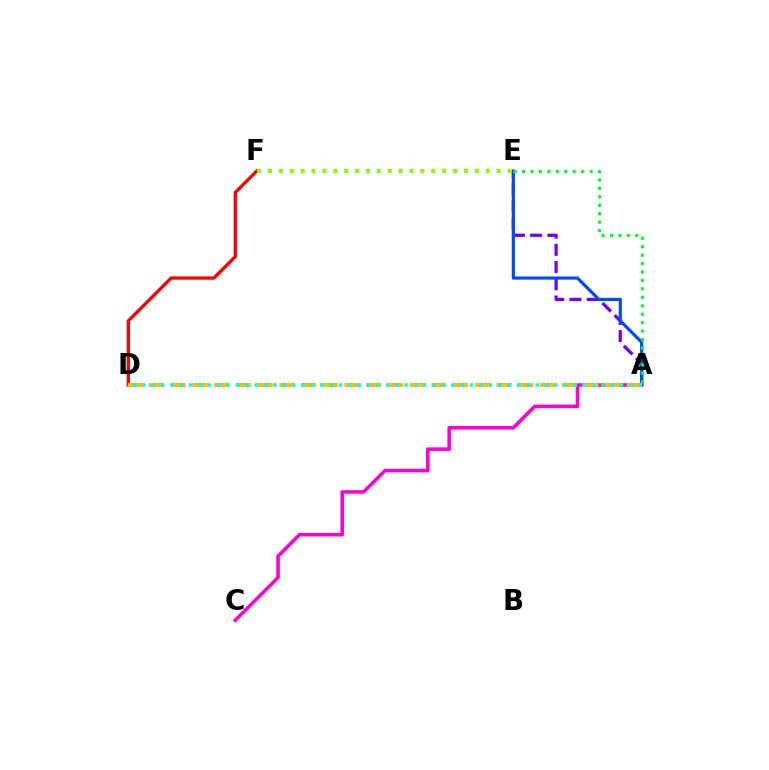{('A', 'E'): [{'color': '#7200ff', 'line_style': 'dashed', 'thickness': 2.34}, {'color': '#004bff', 'line_style': 'solid', 'thickness': 2.28}, {'color': '#00ff39', 'line_style': 'dotted', 'thickness': 2.29}], ('A', 'C'): [{'color': '#ff00cf', 'line_style': 'solid', 'thickness': 2.57}], ('D', 'F'): [{'color': '#ff0000', 'line_style': 'solid', 'thickness': 2.37}], ('E', 'F'): [{'color': '#84ff00', 'line_style': 'dotted', 'thickness': 2.96}], ('A', 'D'): [{'color': '#ffbd00', 'line_style': 'dashed', 'thickness': 2.95}, {'color': '#00fff6', 'line_style': 'dotted', 'thickness': 2.55}]}